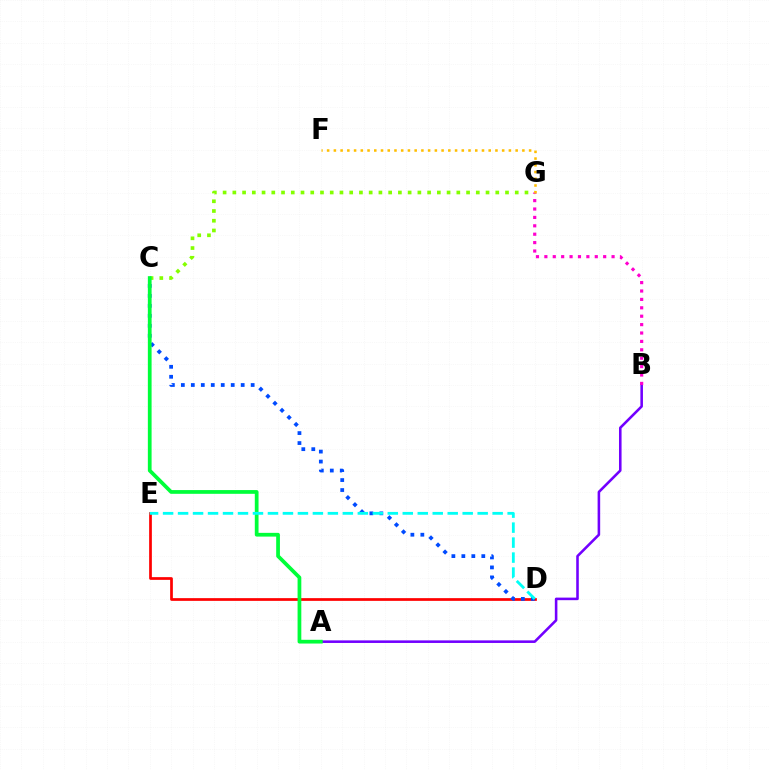{('C', 'G'): [{'color': '#84ff00', 'line_style': 'dotted', 'thickness': 2.65}], ('A', 'B'): [{'color': '#7200ff', 'line_style': 'solid', 'thickness': 1.85}], ('B', 'G'): [{'color': '#ff00cf', 'line_style': 'dotted', 'thickness': 2.28}], ('D', 'E'): [{'color': '#ff0000', 'line_style': 'solid', 'thickness': 1.96}, {'color': '#00fff6', 'line_style': 'dashed', 'thickness': 2.04}], ('F', 'G'): [{'color': '#ffbd00', 'line_style': 'dotted', 'thickness': 1.83}], ('C', 'D'): [{'color': '#004bff', 'line_style': 'dotted', 'thickness': 2.71}], ('A', 'C'): [{'color': '#00ff39', 'line_style': 'solid', 'thickness': 2.69}]}